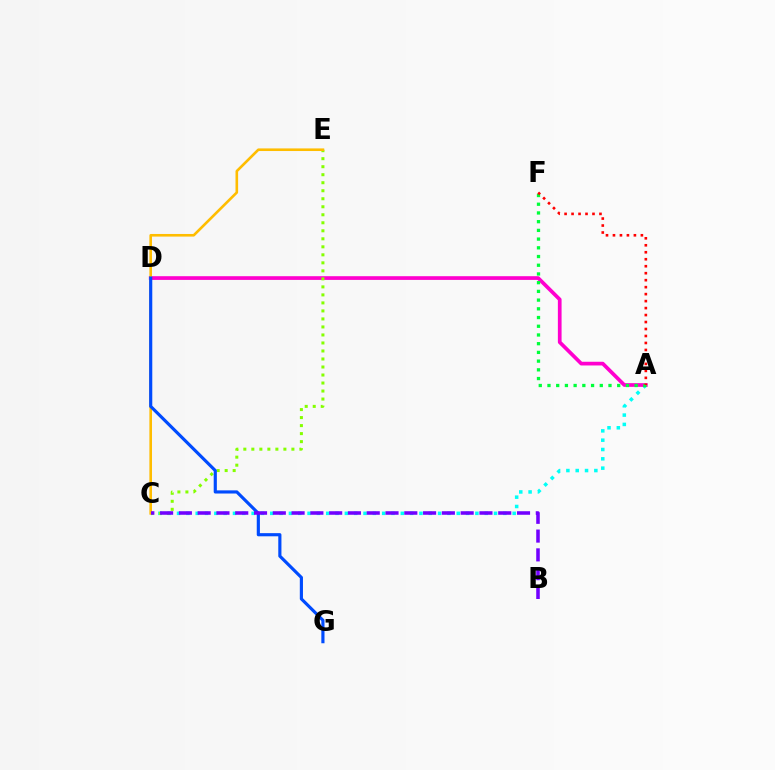{('A', 'C'): [{'color': '#00fff6', 'line_style': 'dotted', 'thickness': 2.53}], ('A', 'D'): [{'color': '#ff00cf', 'line_style': 'solid', 'thickness': 2.67}], ('C', 'E'): [{'color': '#84ff00', 'line_style': 'dotted', 'thickness': 2.18}, {'color': '#ffbd00', 'line_style': 'solid', 'thickness': 1.88}], ('D', 'G'): [{'color': '#004bff', 'line_style': 'solid', 'thickness': 2.27}], ('A', 'F'): [{'color': '#00ff39', 'line_style': 'dotted', 'thickness': 2.37}, {'color': '#ff0000', 'line_style': 'dotted', 'thickness': 1.9}], ('B', 'C'): [{'color': '#7200ff', 'line_style': 'dashed', 'thickness': 2.55}]}